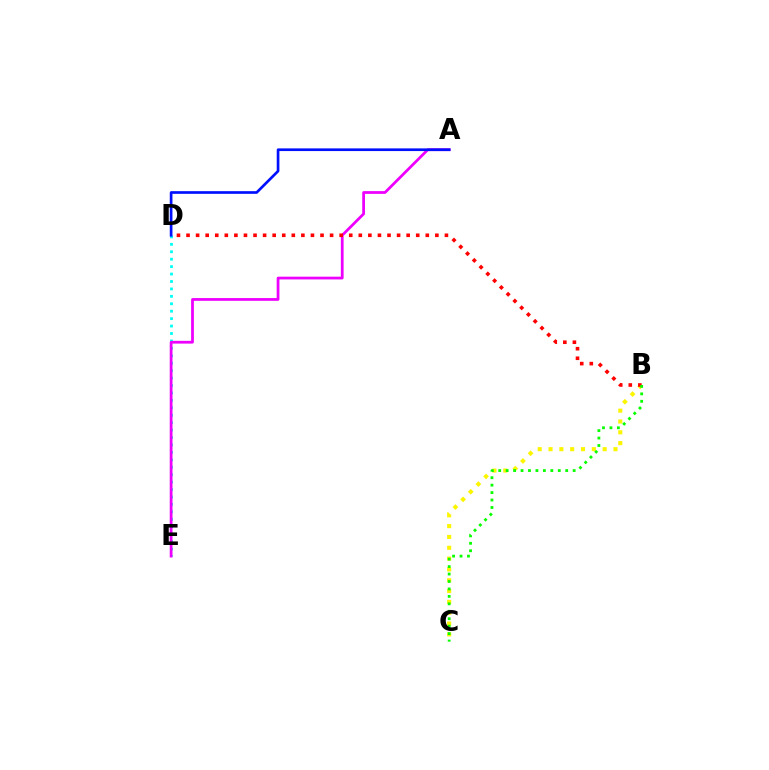{('B', 'C'): [{'color': '#fcf500', 'line_style': 'dotted', 'thickness': 2.94}, {'color': '#08ff00', 'line_style': 'dotted', 'thickness': 2.02}], ('D', 'E'): [{'color': '#00fff6', 'line_style': 'dotted', 'thickness': 2.02}], ('A', 'E'): [{'color': '#ee00ff', 'line_style': 'solid', 'thickness': 1.99}], ('A', 'D'): [{'color': '#0010ff', 'line_style': 'solid', 'thickness': 1.93}], ('B', 'D'): [{'color': '#ff0000', 'line_style': 'dotted', 'thickness': 2.6}]}